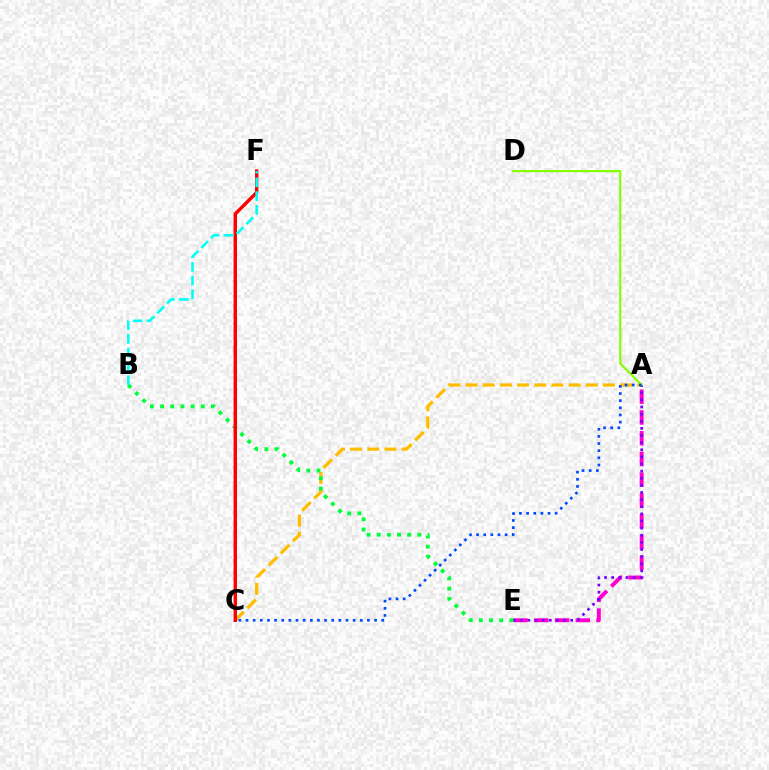{('A', 'E'): [{'color': '#ff00cf', 'line_style': 'dashed', 'thickness': 2.82}, {'color': '#7200ff', 'line_style': 'dotted', 'thickness': 1.94}], ('A', 'C'): [{'color': '#ffbd00', 'line_style': 'dashed', 'thickness': 2.33}, {'color': '#004bff', 'line_style': 'dotted', 'thickness': 1.94}], ('B', 'E'): [{'color': '#00ff39', 'line_style': 'dotted', 'thickness': 2.76}], ('A', 'D'): [{'color': '#84ff00', 'line_style': 'solid', 'thickness': 1.56}], ('C', 'F'): [{'color': '#ff0000', 'line_style': 'solid', 'thickness': 2.47}], ('B', 'F'): [{'color': '#00fff6', 'line_style': 'dashed', 'thickness': 1.87}]}